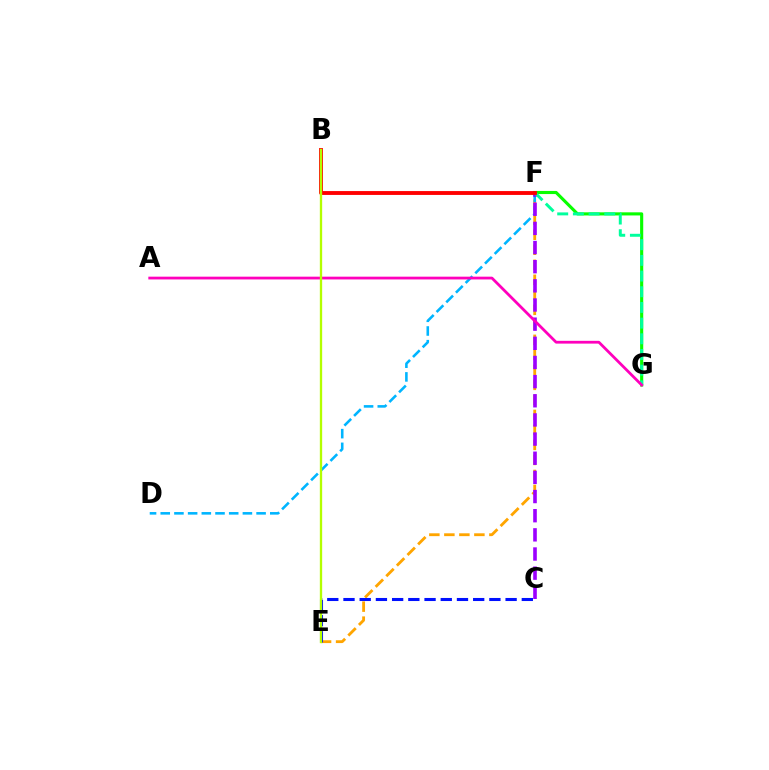{('F', 'G'): [{'color': '#08ff00', 'line_style': 'solid', 'thickness': 2.25}, {'color': '#00ff9d', 'line_style': 'dashed', 'thickness': 2.13}], ('E', 'F'): [{'color': '#ffa500', 'line_style': 'dashed', 'thickness': 2.04}], ('D', 'F'): [{'color': '#00b5ff', 'line_style': 'dashed', 'thickness': 1.86}], ('C', 'F'): [{'color': '#9b00ff', 'line_style': 'dashed', 'thickness': 2.6}], ('C', 'E'): [{'color': '#0010ff', 'line_style': 'dashed', 'thickness': 2.2}], ('B', 'F'): [{'color': '#ff0000', 'line_style': 'solid', 'thickness': 2.78}], ('A', 'G'): [{'color': '#ff00bd', 'line_style': 'solid', 'thickness': 2.0}], ('B', 'E'): [{'color': '#b3ff00', 'line_style': 'solid', 'thickness': 1.67}]}